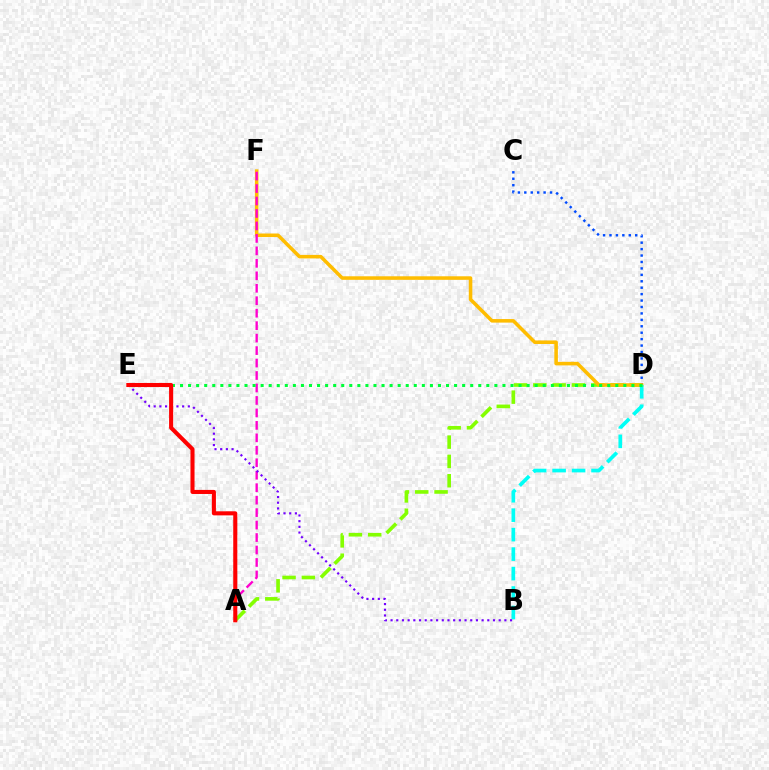{('C', 'D'): [{'color': '#004bff', 'line_style': 'dotted', 'thickness': 1.75}], ('A', 'D'): [{'color': '#84ff00', 'line_style': 'dashed', 'thickness': 2.62}], ('D', 'F'): [{'color': '#ffbd00', 'line_style': 'solid', 'thickness': 2.55}], ('A', 'F'): [{'color': '#ff00cf', 'line_style': 'dashed', 'thickness': 1.69}], ('B', 'D'): [{'color': '#00fff6', 'line_style': 'dashed', 'thickness': 2.64}], ('B', 'E'): [{'color': '#7200ff', 'line_style': 'dotted', 'thickness': 1.55}], ('D', 'E'): [{'color': '#00ff39', 'line_style': 'dotted', 'thickness': 2.19}], ('A', 'E'): [{'color': '#ff0000', 'line_style': 'solid', 'thickness': 2.93}]}